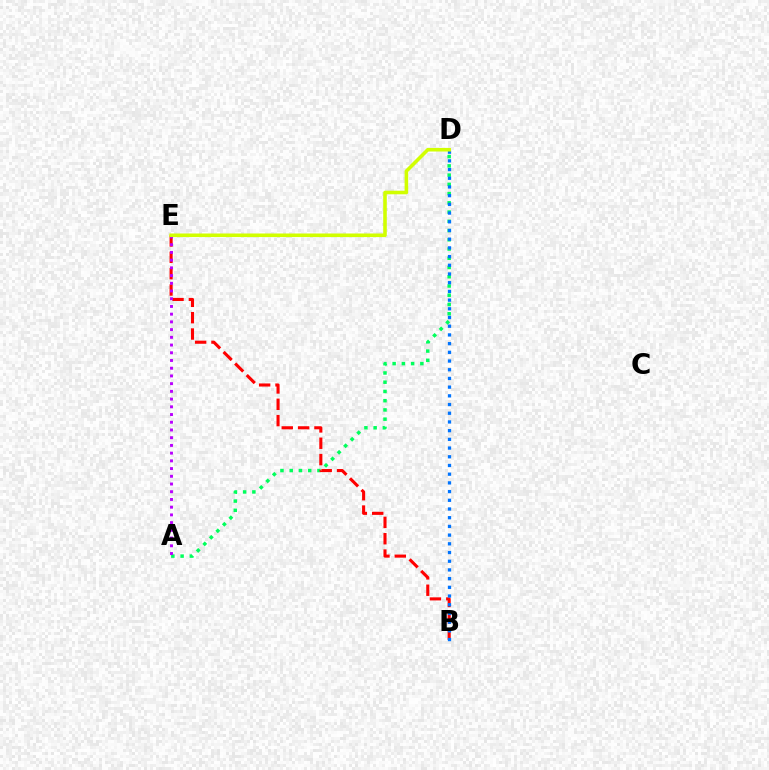{('A', 'D'): [{'color': '#00ff5c', 'line_style': 'dotted', 'thickness': 2.51}], ('B', 'E'): [{'color': '#ff0000', 'line_style': 'dashed', 'thickness': 2.22}], ('B', 'D'): [{'color': '#0074ff', 'line_style': 'dotted', 'thickness': 2.36}], ('A', 'E'): [{'color': '#b900ff', 'line_style': 'dotted', 'thickness': 2.1}], ('D', 'E'): [{'color': '#d1ff00', 'line_style': 'solid', 'thickness': 2.58}]}